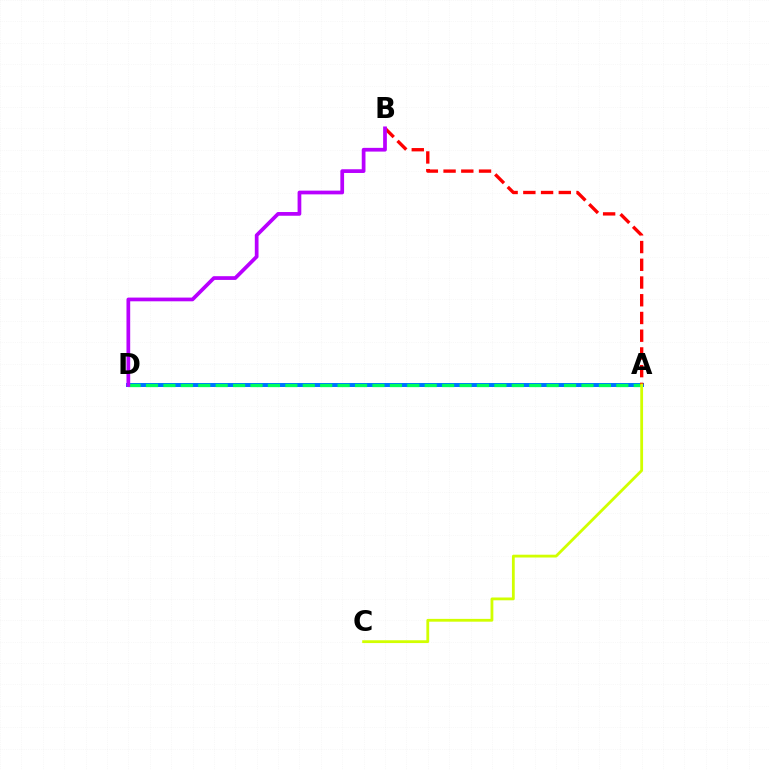{('A', 'D'): [{'color': '#0074ff', 'line_style': 'solid', 'thickness': 2.87}, {'color': '#00ff5c', 'line_style': 'dashed', 'thickness': 2.37}], ('A', 'B'): [{'color': '#ff0000', 'line_style': 'dashed', 'thickness': 2.41}], ('A', 'C'): [{'color': '#d1ff00', 'line_style': 'solid', 'thickness': 2.02}], ('B', 'D'): [{'color': '#b900ff', 'line_style': 'solid', 'thickness': 2.68}]}